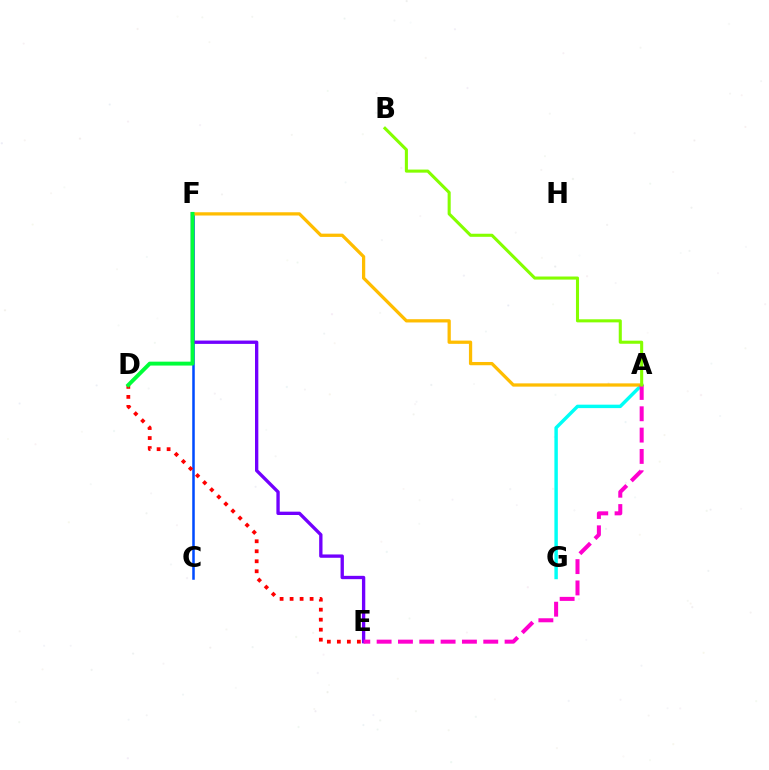{('C', 'F'): [{'color': '#004bff', 'line_style': 'solid', 'thickness': 1.82}], ('E', 'F'): [{'color': '#7200ff', 'line_style': 'solid', 'thickness': 2.4}], ('A', 'G'): [{'color': '#00fff6', 'line_style': 'solid', 'thickness': 2.48}], ('A', 'F'): [{'color': '#ffbd00', 'line_style': 'solid', 'thickness': 2.34}], ('A', 'E'): [{'color': '#ff00cf', 'line_style': 'dashed', 'thickness': 2.9}], ('A', 'B'): [{'color': '#84ff00', 'line_style': 'solid', 'thickness': 2.22}], ('D', 'E'): [{'color': '#ff0000', 'line_style': 'dotted', 'thickness': 2.72}], ('D', 'F'): [{'color': '#00ff39', 'line_style': 'solid', 'thickness': 2.81}]}